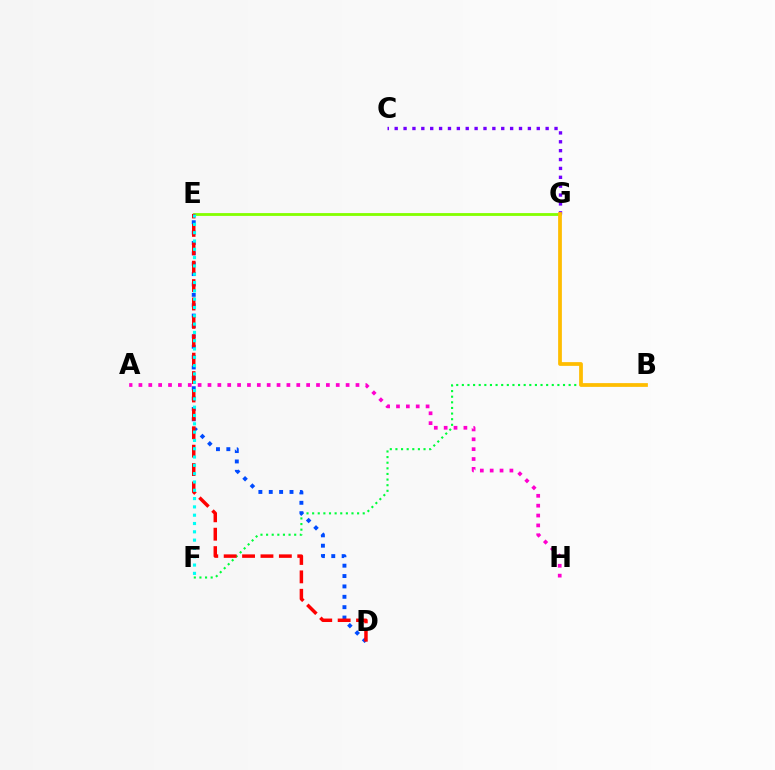{('B', 'F'): [{'color': '#00ff39', 'line_style': 'dotted', 'thickness': 1.53}], ('D', 'E'): [{'color': '#004bff', 'line_style': 'dotted', 'thickness': 2.82}, {'color': '#ff0000', 'line_style': 'dashed', 'thickness': 2.5}], ('A', 'H'): [{'color': '#ff00cf', 'line_style': 'dotted', 'thickness': 2.68}], ('E', 'G'): [{'color': '#84ff00', 'line_style': 'solid', 'thickness': 2.03}], ('C', 'G'): [{'color': '#7200ff', 'line_style': 'dotted', 'thickness': 2.41}], ('E', 'F'): [{'color': '#00fff6', 'line_style': 'dotted', 'thickness': 2.26}], ('B', 'G'): [{'color': '#ffbd00', 'line_style': 'solid', 'thickness': 2.7}]}